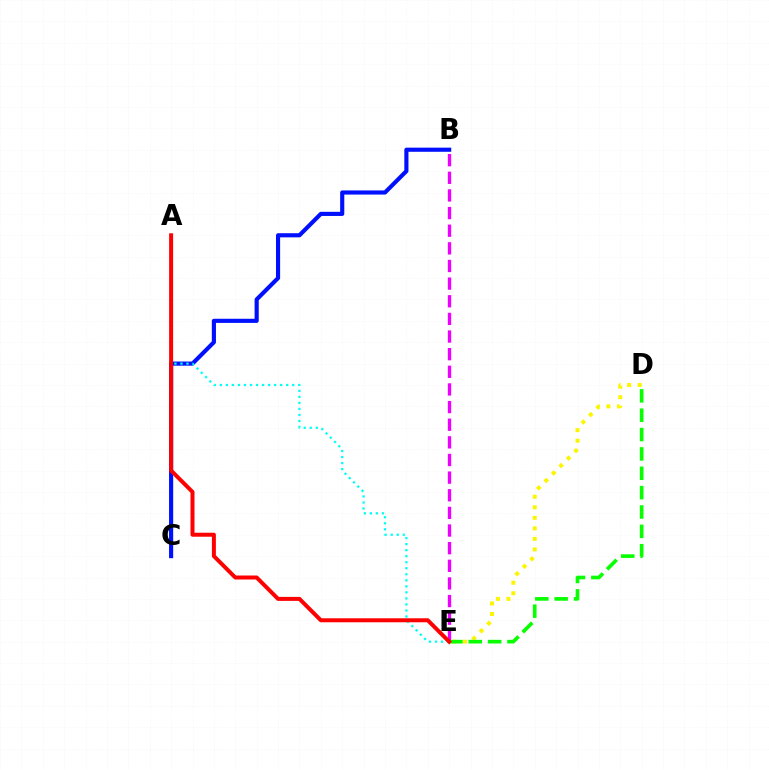{('B', 'E'): [{'color': '#ee00ff', 'line_style': 'dashed', 'thickness': 2.4}], ('B', 'C'): [{'color': '#0010ff', 'line_style': 'solid', 'thickness': 2.98}], ('A', 'E'): [{'color': '#00fff6', 'line_style': 'dotted', 'thickness': 1.64}, {'color': '#ff0000', 'line_style': 'solid', 'thickness': 2.87}], ('D', 'E'): [{'color': '#fcf500', 'line_style': 'dotted', 'thickness': 2.86}, {'color': '#08ff00', 'line_style': 'dashed', 'thickness': 2.63}]}